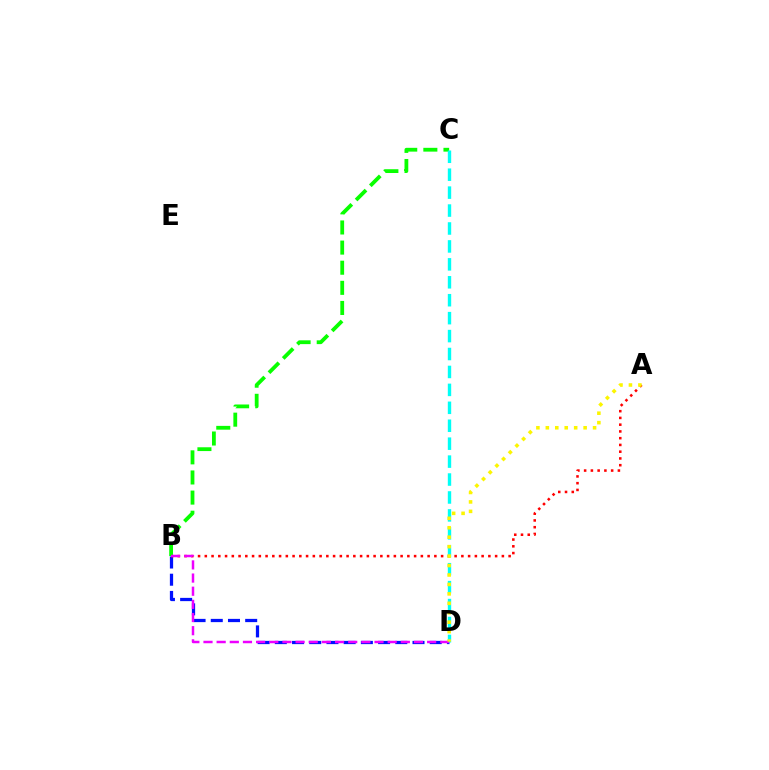{('B', 'D'): [{'color': '#0010ff', 'line_style': 'dashed', 'thickness': 2.34}, {'color': '#ee00ff', 'line_style': 'dashed', 'thickness': 1.79}], ('A', 'B'): [{'color': '#ff0000', 'line_style': 'dotted', 'thickness': 1.83}], ('B', 'C'): [{'color': '#08ff00', 'line_style': 'dashed', 'thickness': 2.73}], ('C', 'D'): [{'color': '#00fff6', 'line_style': 'dashed', 'thickness': 2.44}], ('A', 'D'): [{'color': '#fcf500', 'line_style': 'dotted', 'thickness': 2.57}]}